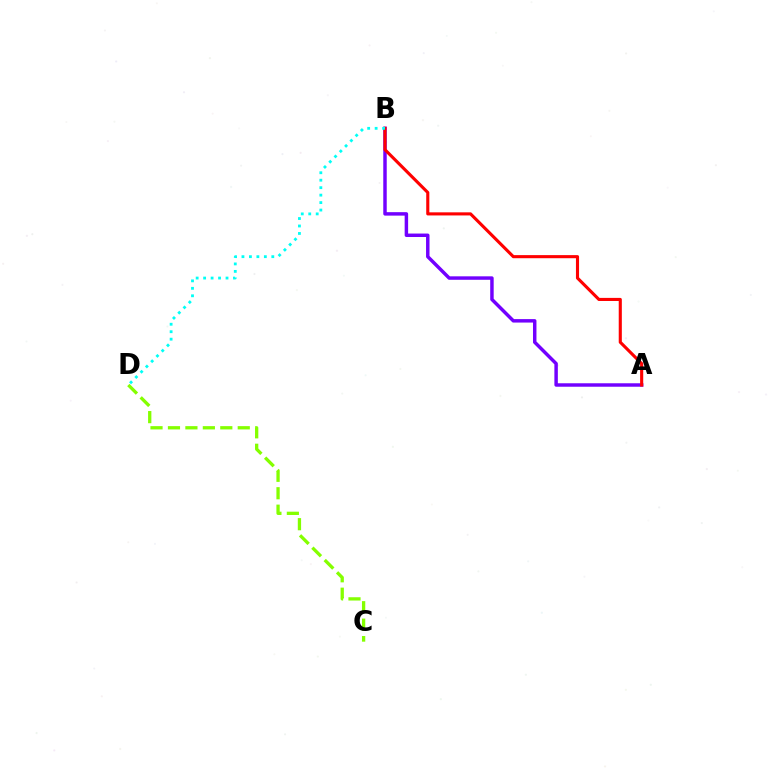{('A', 'B'): [{'color': '#7200ff', 'line_style': 'solid', 'thickness': 2.49}, {'color': '#ff0000', 'line_style': 'solid', 'thickness': 2.24}], ('C', 'D'): [{'color': '#84ff00', 'line_style': 'dashed', 'thickness': 2.37}], ('B', 'D'): [{'color': '#00fff6', 'line_style': 'dotted', 'thickness': 2.03}]}